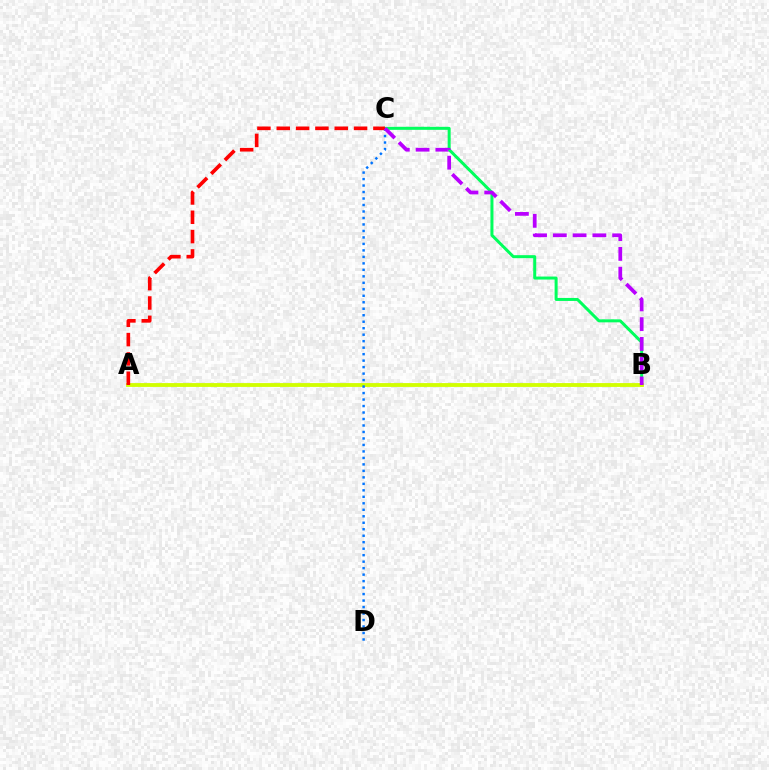{('B', 'C'): [{'color': '#00ff5c', 'line_style': 'solid', 'thickness': 2.16}, {'color': '#b900ff', 'line_style': 'dashed', 'thickness': 2.69}], ('A', 'B'): [{'color': '#d1ff00', 'line_style': 'solid', 'thickness': 2.76}], ('C', 'D'): [{'color': '#0074ff', 'line_style': 'dotted', 'thickness': 1.76}], ('A', 'C'): [{'color': '#ff0000', 'line_style': 'dashed', 'thickness': 2.63}]}